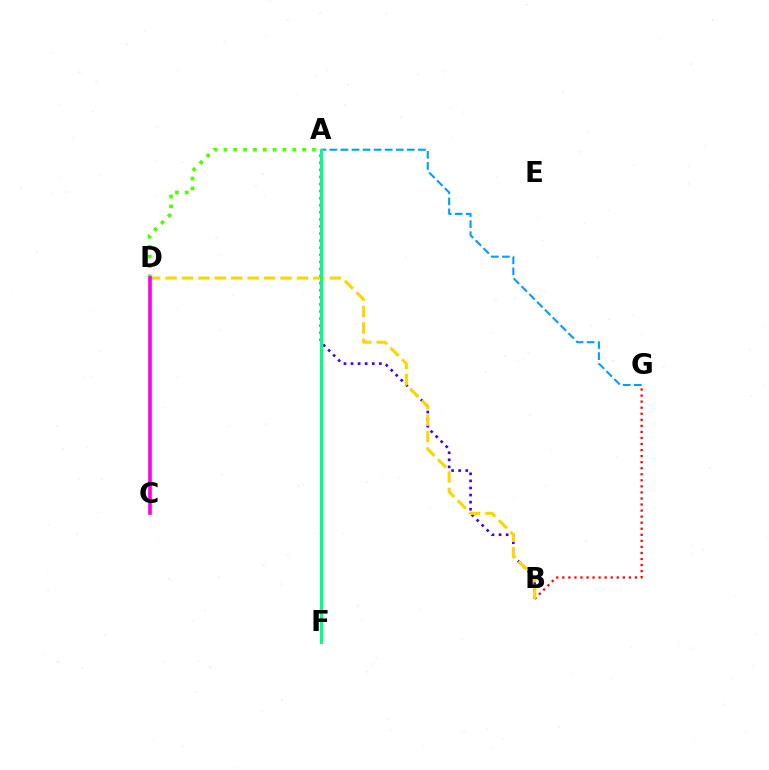{('B', 'G'): [{'color': '#ff0000', 'line_style': 'dotted', 'thickness': 1.64}], ('A', 'B'): [{'color': '#3700ff', 'line_style': 'dotted', 'thickness': 1.92}], ('A', 'G'): [{'color': '#009eff', 'line_style': 'dashed', 'thickness': 1.5}], ('B', 'D'): [{'color': '#ffd500', 'line_style': 'dashed', 'thickness': 2.23}], ('A', 'D'): [{'color': '#4fff00', 'line_style': 'dotted', 'thickness': 2.67}], ('C', 'D'): [{'color': '#ff00ed', 'line_style': 'solid', 'thickness': 2.64}], ('A', 'F'): [{'color': '#00ff86', 'line_style': 'solid', 'thickness': 2.26}]}